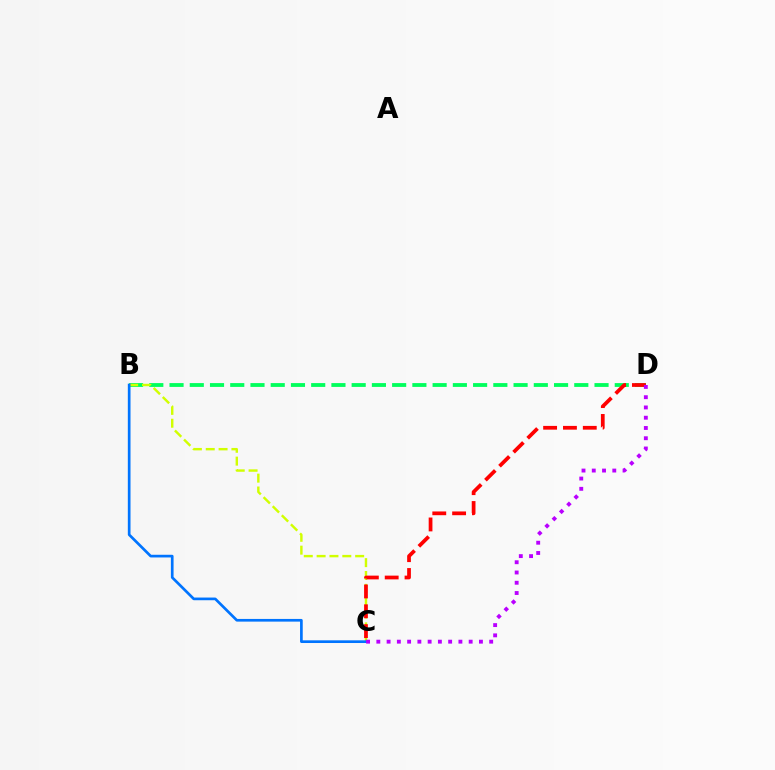{('B', 'D'): [{'color': '#00ff5c', 'line_style': 'dashed', 'thickness': 2.75}], ('B', 'C'): [{'color': '#d1ff00', 'line_style': 'dashed', 'thickness': 1.75}, {'color': '#0074ff', 'line_style': 'solid', 'thickness': 1.93}], ('C', 'D'): [{'color': '#ff0000', 'line_style': 'dashed', 'thickness': 2.69}, {'color': '#b900ff', 'line_style': 'dotted', 'thickness': 2.79}]}